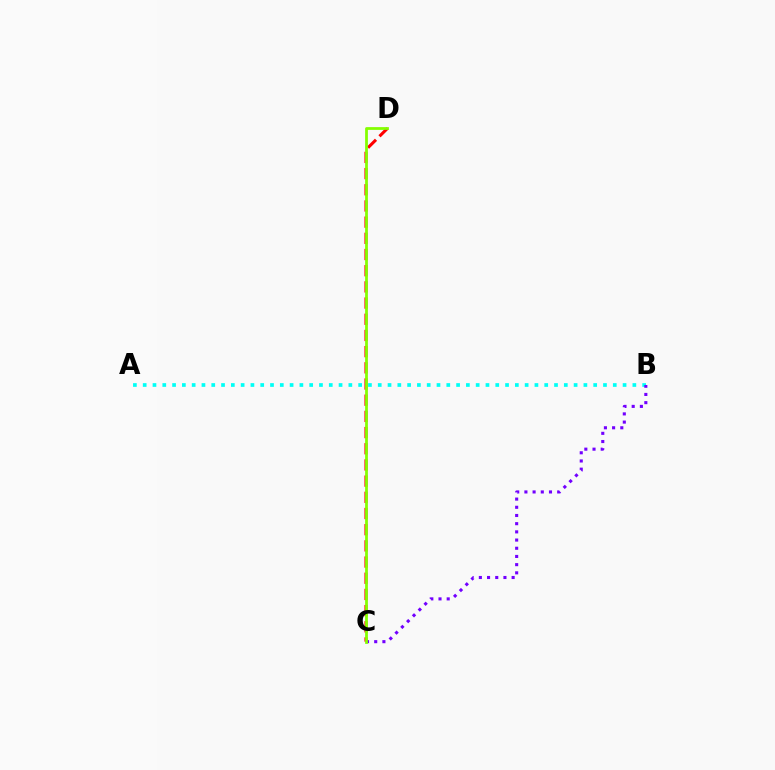{('A', 'B'): [{'color': '#00fff6', 'line_style': 'dotted', 'thickness': 2.66}], ('B', 'C'): [{'color': '#7200ff', 'line_style': 'dotted', 'thickness': 2.23}], ('C', 'D'): [{'color': '#ff0000', 'line_style': 'dashed', 'thickness': 2.2}, {'color': '#84ff00', 'line_style': 'solid', 'thickness': 1.99}]}